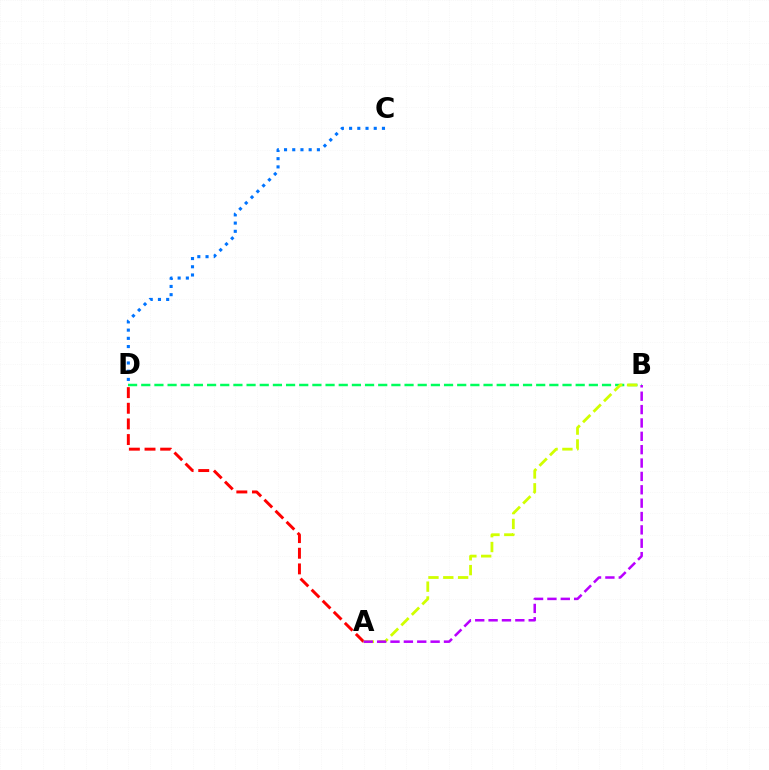{('A', 'D'): [{'color': '#ff0000', 'line_style': 'dashed', 'thickness': 2.13}], ('B', 'D'): [{'color': '#00ff5c', 'line_style': 'dashed', 'thickness': 1.79}], ('C', 'D'): [{'color': '#0074ff', 'line_style': 'dotted', 'thickness': 2.23}], ('A', 'B'): [{'color': '#d1ff00', 'line_style': 'dashed', 'thickness': 2.01}, {'color': '#b900ff', 'line_style': 'dashed', 'thickness': 1.82}]}